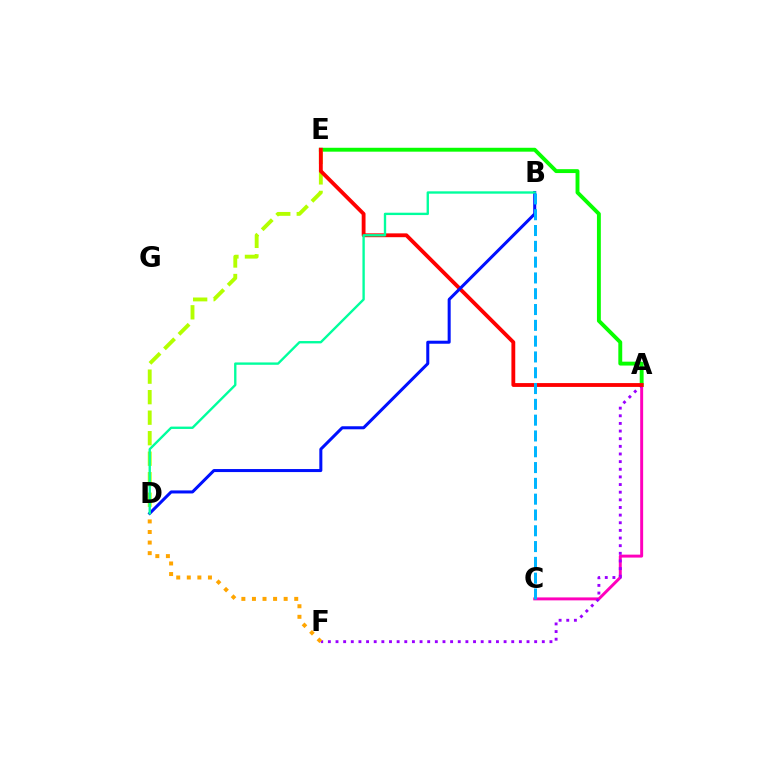{('A', 'E'): [{'color': '#08ff00', 'line_style': 'solid', 'thickness': 2.8}, {'color': '#ff0000', 'line_style': 'solid', 'thickness': 2.76}], ('A', 'C'): [{'color': '#ff00bd', 'line_style': 'solid', 'thickness': 2.12}], ('A', 'F'): [{'color': '#9b00ff', 'line_style': 'dotted', 'thickness': 2.08}], ('D', 'E'): [{'color': '#b3ff00', 'line_style': 'dashed', 'thickness': 2.79}], ('D', 'F'): [{'color': '#ffa500', 'line_style': 'dotted', 'thickness': 2.87}], ('B', 'D'): [{'color': '#0010ff', 'line_style': 'solid', 'thickness': 2.18}, {'color': '#00ff9d', 'line_style': 'solid', 'thickness': 1.7}], ('B', 'C'): [{'color': '#00b5ff', 'line_style': 'dashed', 'thickness': 2.15}]}